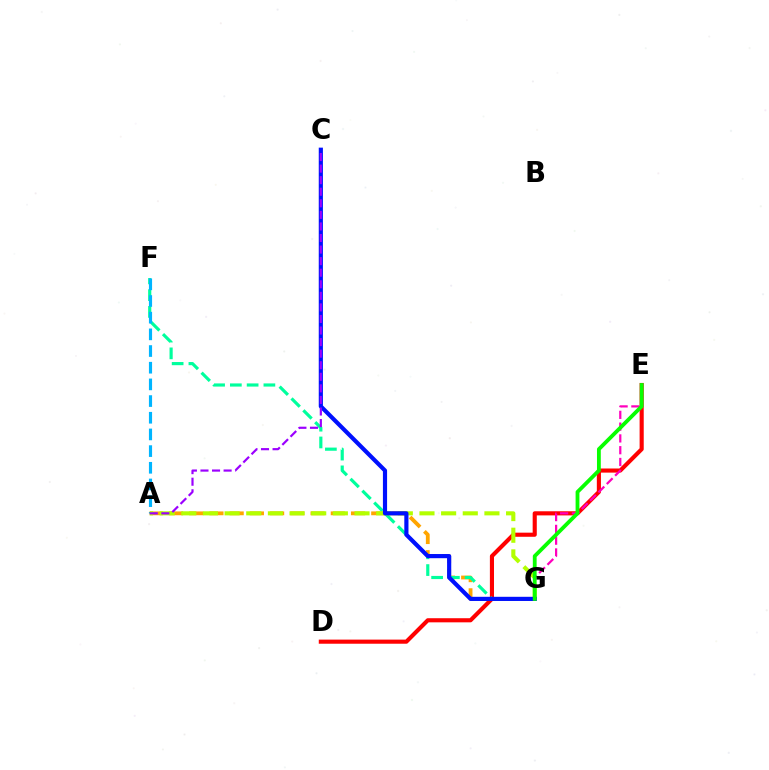{('A', 'G'): [{'color': '#ffa500', 'line_style': 'dashed', 'thickness': 2.75}, {'color': '#b3ff00', 'line_style': 'dashed', 'thickness': 2.94}], ('D', 'E'): [{'color': '#ff0000', 'line_style': 'solid', 'thickness': 2.96}], ('F', 'G'): [{'color': '#00ff9d', 'line_style': 'dashed', 'thickness': 2.28}], ('E', 'G'): [{'color': '#ff00bd', 'line_style': 'dashed', 'thickness': 1.6}, {'color': '#08ff00', 'line_style': 'solid', 'thickness': 2.75}], ('A', 'F'): [{'color': '#00b5ff', 'line_style': 'dashed', 'thickness': 2.27}], ('C', 'G'): [{'color': '#0010ff', 'line_style': 'solid', 'thickness': 3.0}], ('A', 'C'): [{'color': '#9b00ff', 'line_style': 'dashed', 'thickness': 1.57}]}